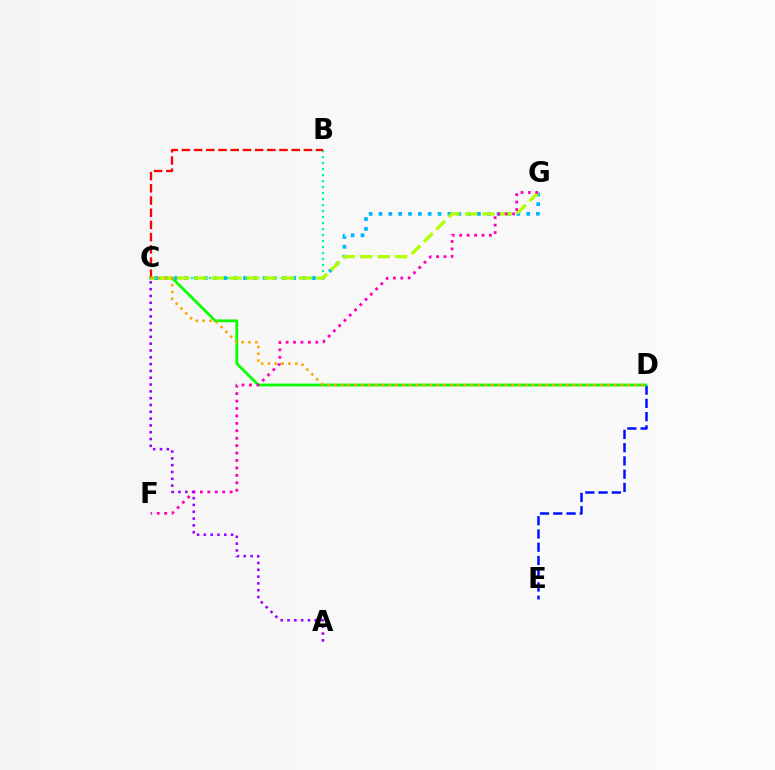{('D', 'E'): [{'color': '#0010ff', 'line_style': 'dashed', 'thickness': 1.8}], ('C', 'D'): [{'color': '#08ff00', 'line_style': 'solid', 'thickness': 2.0}, {'color': '#ffa500', 'line_style': 'dotted', 'thickness': 1.85}], ('C', 'G'): [{'color': '#00b5ff', 'line_style': 'dotted', 'thickness': 2.68}, {'color': '#b3ff00', 'line_style': 'dashed', 'thickness': 2.37}], ('B', 'C'): [{'color': '#00ff9d', 'line_style': 'dotted', 'thickness': 1.63}, {'color': '#ff0000', 'line_style': 'dashed', 'thickness': 1.66}], ('F', 'G'): [{'color': '#ff00bd', 'line_style': 'dotted', 'thickness': 2.02}], ('A', 'C'): [{'color': '#9b00ff', 'line_style': 'dotted', 'thickness': 1.85}]}